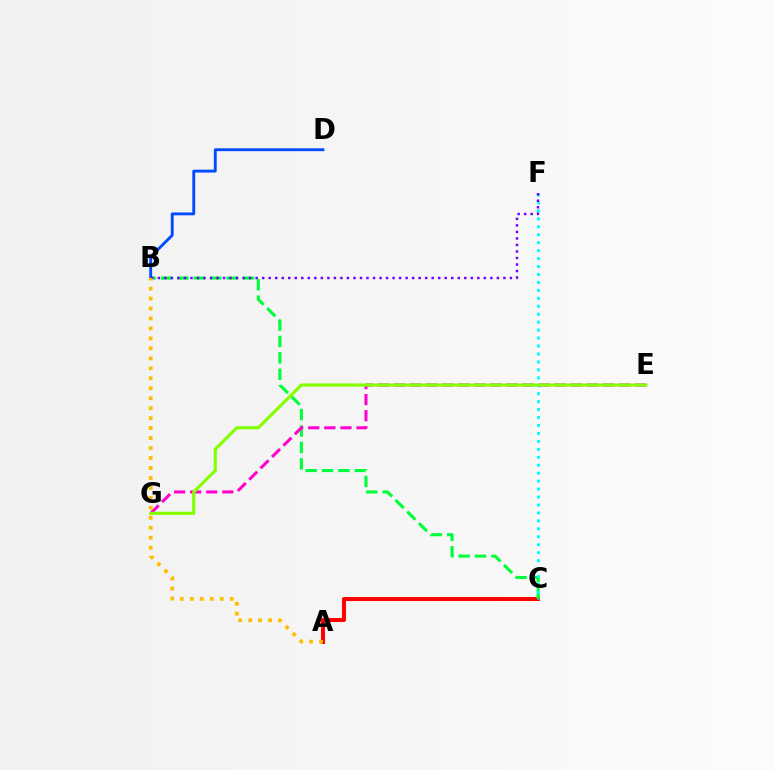{('A', 'C'): [{'color': '#ff0000', 'line_style': 'solid', 'thickness': 2.9}], ('B', 'C'): [{'color': '#00ff39', 'line_style': 'dashed', 'thickness': 2.23}], ('B', 'D'): [{'color': '#004bff', 'line_style': 'solid', 'thickness': 2.07}], ('C', 'F'): [{'color': '#00fff6', 'line_style': 'dotted', 'thickness': 2.16}], ('E', 'G'): [{'color': '#ff00cf', 'line_style': 'dashed', 'thickness': 2.18}, {'color': '#84ff00', 'line_style': 'solid', 'thickness': 2.26}], ('B', 'F'): [{'color': '#7200ff', 'line_style': 'dotted', 'thickness': 1.77}], ('A', 'B'): [{'color': '#ffbd00', 'line_style': 'dotted', 'thickness': 2.71}]}